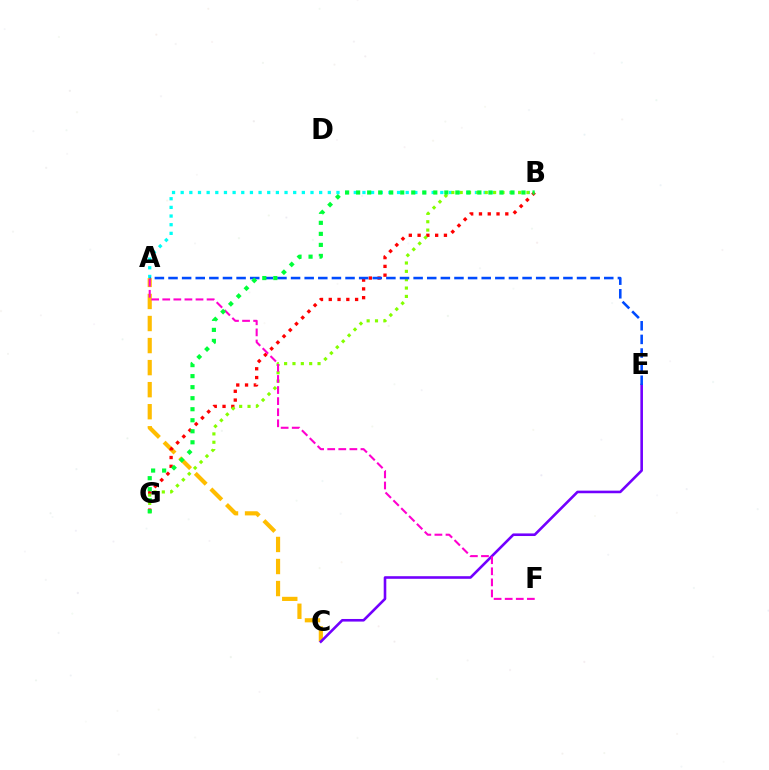{('A', 'B'): [{'color': '#00fff6', 'line_style': 'dotted', 'thickness': 2.35}], ('A', 'C'): [{'color': '#ffbd00', 'line_style': 'dashed', 'thickness': 3.0}], ('C', 'E'): [{'color': '#7200ff', 'line_style': 'solid', 'thickness': 1.87}], ('B', 'G'): [{'color': '#ff0000', 'line_style': 'dotted', 'thickness': 2.39}, {'color': '#84ff00', 'line_style': 'dotted', 'thickness': 2.27}, {'color': '#00ff39', 'line_style': 'dotted', 'thickness': 3.0}], ('A', 'F'): [{'color': '#ff00cf', 'line_style': 'dashed', 'thickness': 1.51}], ('A', 'E'): [{'color': '#004bff', 'line_style': 'dashed', 'thickness': 1.85}]}